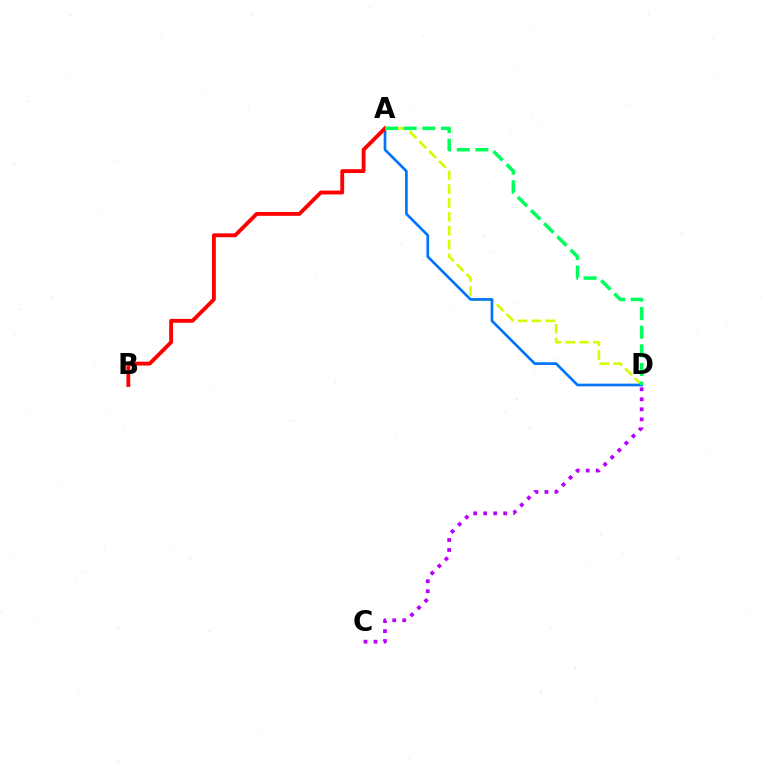{('A', 'D'): [{'color': '#d1ff00', 'line_style': 'dashed', 'thickness': 1.88}, {'color': '#0074ff', 'line_style': 'solid', 'thickness': 1.92}, {'color': '#00ff5c', 'line_style': 'dashed', 'thickness': 2.53}], ('C', 'D'): [{'color': '#b900ff', 'line_style': 'dotted', 'thickness': 2.72}], ('A', 'B'): [{'color': '#ff0000', 'line_style': 'solid', 'thickness': 2.77}]}